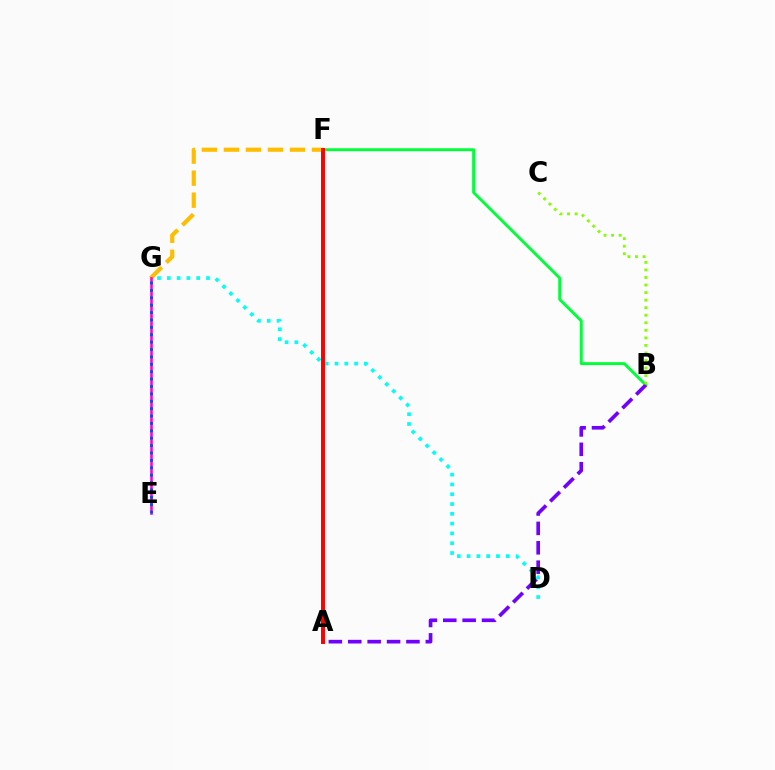{('B', 'F'): [{'color': '#00ff39', 'line_style': 'solid', 'thickness': 2.11}], ('A', 'B'): [{'color': '#7200ff', 'line_style': 'dashed', 'thickness': 2.64}], ('D', 'G'): [{'color': '#00fff6', 'line_style': 'dotted', 'thickness': 2.66}], ('F', 'G'): [{'color': '#ffbd00', 'line_style': 'dashed', 'thickness': 2.99}], ('E', 'G'): [{'color': '#ff00cf', 'line_style': 'solid', 'thickness': 1.84}, {'color': '#004bff', 'line_style': 'dotted', 'thickness': 2.01}], ('B', 'C'): [{'color': '#84ff00', 'line_style': 'dotted', 'thickness': 2.05}], ('A', 'F'): [{'color': '#ff0000', 'line_style': 'solid', 'thickness': 2.85}]}